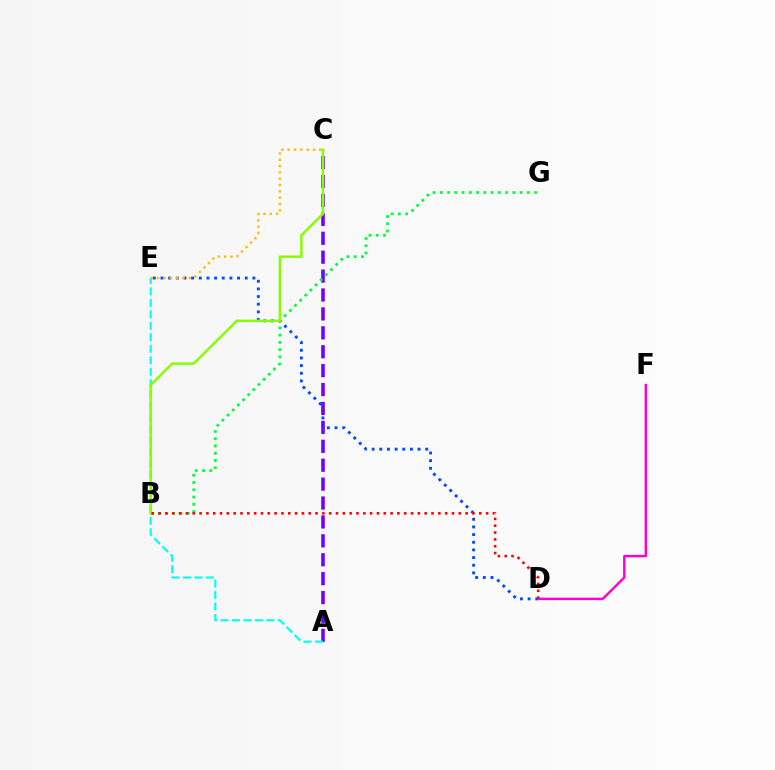{('D', 'E'): [{'color': '#004bff', 'line_style': 'dotted', 'thickness': 2.08}], ('D', 'F'): [{'color': '#ff00cf', 'line_style': 'solid', 'thickness': 1.76}], ('A', 'C'): [{'color': '#7200ff', 'line_style': 'dashed', 'thickness': 2.57}], ('B', 'G'): [{'color': '#00ff39', 'line_style': 'dotted', 'thickness': 1.97}], ('C', 'E'): [{'color': '#ffbd00', 'line_style': 'dotted', 'thickness': 1.72}], ('A', 'E'): [{'color': '#00fff6', 'line_style': 'dashed', 'thickness': 1.56}], ('B', 'C'): [{'color': '#84ff00', 'line_style': 'solid', 'thickness': 1.77}], ('B', 'D'): [{'color': '#ff0000', 'line_style': 'dotted', 'thickness': 1.85}]}